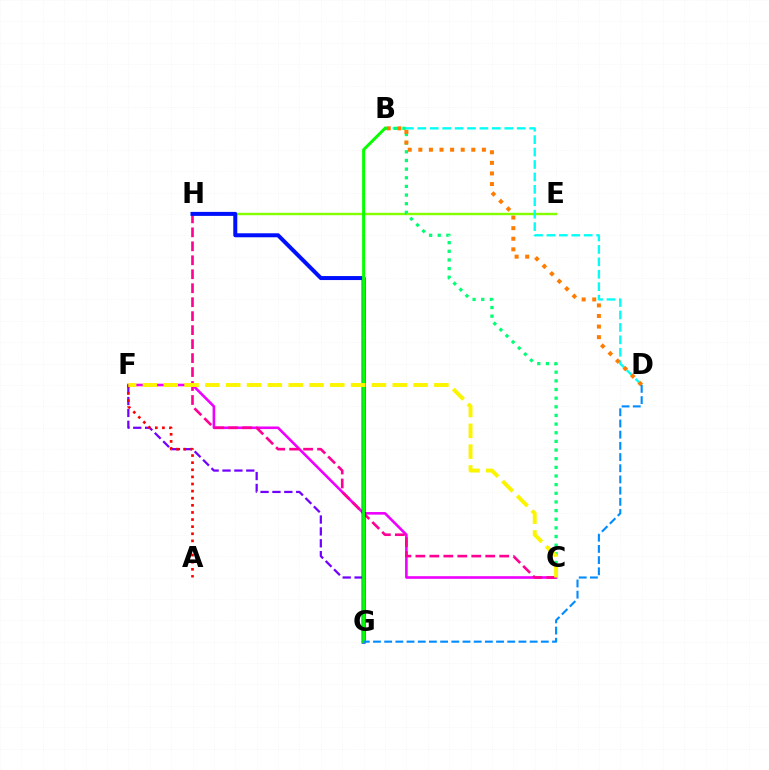{('C', 'F'): [{'color': '#ee00ff', 'line_style': 'solid', 'thickness': 1.88}, {'color': '#fcf500', 'line_style': 'dashed', 'thickness': 2.83}], ('E', 'H'): [{'color': '#84ff00', 'line_style': 'solid', 'thickness': 1.74}], ('C', 'H'): [{'color': '#ff0094', 'line_style': 'dashed', 'thickness': 1.9}], ('B', 'D'): [{'color': '#00fff6', 'line_style': 'dashed', 'thickness': 1.69}, {'color': '#ff7c00', 'line_style': 'dotted', 'thickness': 2.88}], ('G', 'H'): [{'color': '#0010ff', 'line_style': 'solid', 'thickness': 2.88}], ('F', 'G'): [{'color': '#7200ff', 'line_style': 'dashed', 'thickness': 1.61}], ('B', 'C'): [{'color': '#00ff74', 'line_style': 'dotted', 'thickness': 2.35}], ('B', 'G'): [{'color': '#08ff00', 'line_style': 'solid', 'thickness': 2.16}], ('D', 'G'): [{'color': '#008cff', 'line_style': 'dashed', 'thickness': 1.52}], ('A', 'F'): [{'color': '#ff0000', 'line_style': 'dotted', 'thickness': 1.93}]}